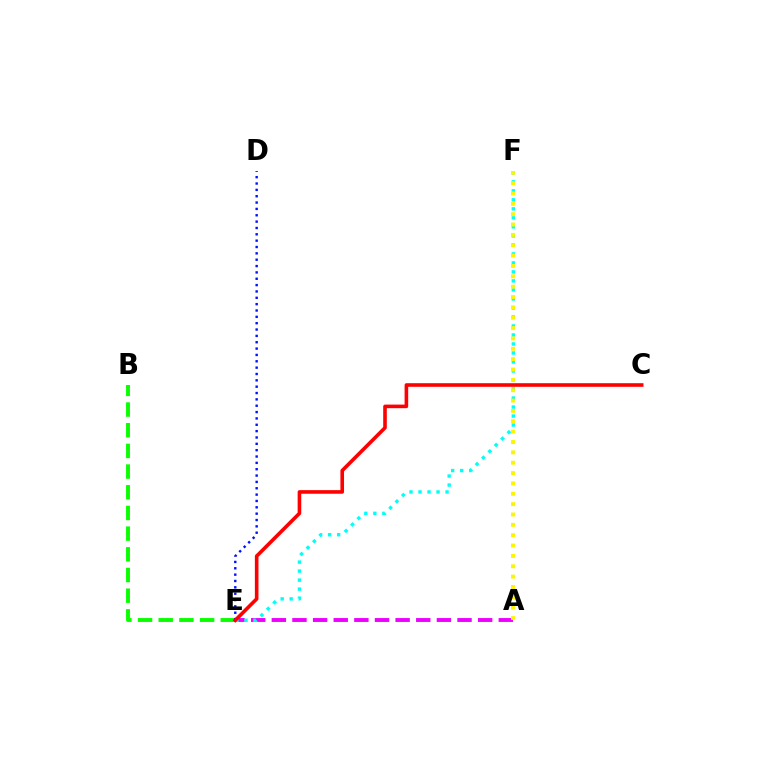{('B', 'E'): [{'color': '#08ff00', 'line_style': 'dashed', 'thickness': 2.81}], ('A', 'E'): [{'color': '#ee00ff', 'line_style': 'dashed', 'thickness': 2.8}], ('D', 'E'): [{'color': '#0010ff', 'line_style': 'dotted', 'thickness': 1.72}], ('E', 'F'): [{'color': '#00fff6', 'line_style': 'dotted', 'thickness': 2.45}], ('A', 'F'): [{'color': '#fcf500', 'line_style': 'dotted', 'thickness': 2.81}], ('C', 'E'): [{'color': '#ff0000', 'line_style': 'solid', 'thickness': 2.6}]}